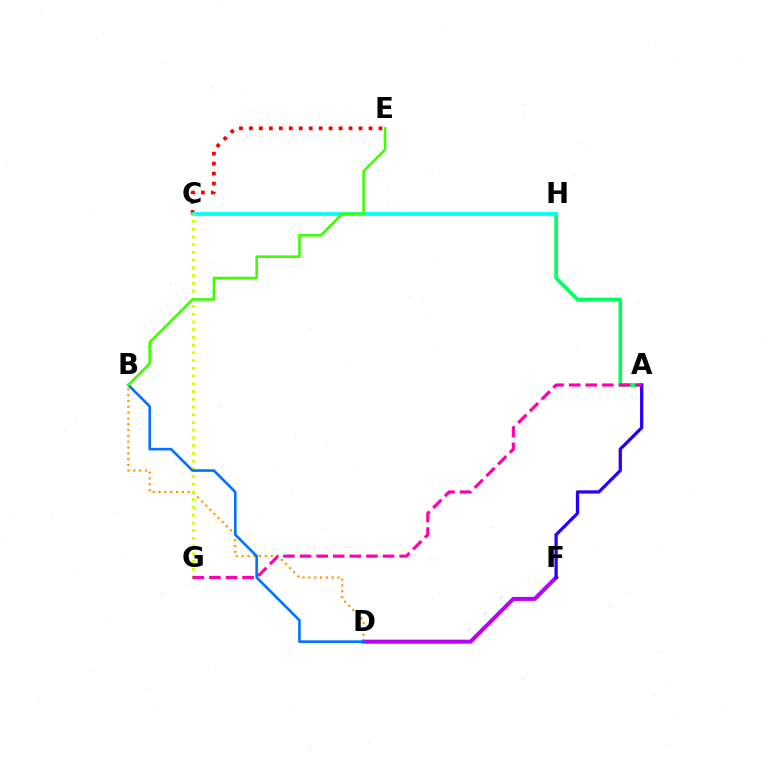{('B', 'D'): [{'color': '#ff9400', 'line_style': 'dotted', 'thickness': 1.58}, {'color': '#0074ff', 'line_style': 'solid', 'thickness': 1.89}], ('A', 'H'): [{'color': '#00ff5c', 'line_style': 'solid', 'thickness': 2.57}], ('D', 'F'): [{'color': '#b900ff', 'line_style': 'solid', 'thickness': 2.89}], ('C', 'E'): [{'color': '#ff0000', 'line_style': 'dotted', 'thickness': 2.71}], ('A', 'F'): [{'color': '#2500ff', 'line_style': 'solid', 'thickness': 2.33}], ('C', 'H'): [{'color': '#00fff6', 'line_style': 'solid', 'thickness': 2.67}], ('C', 'G'): [{'color': '#d1ff00', 'line_style': 'dotted', 'thickness': 2.1}], ('B', 'E'): [{'color': '#3dff00', 'line_style': 'solid', 'thickness': 1.85}], ('A', 'G'): [{'color': '#ff00ac', 'line_style': 'dashed', 'thickness': 2.25}]}